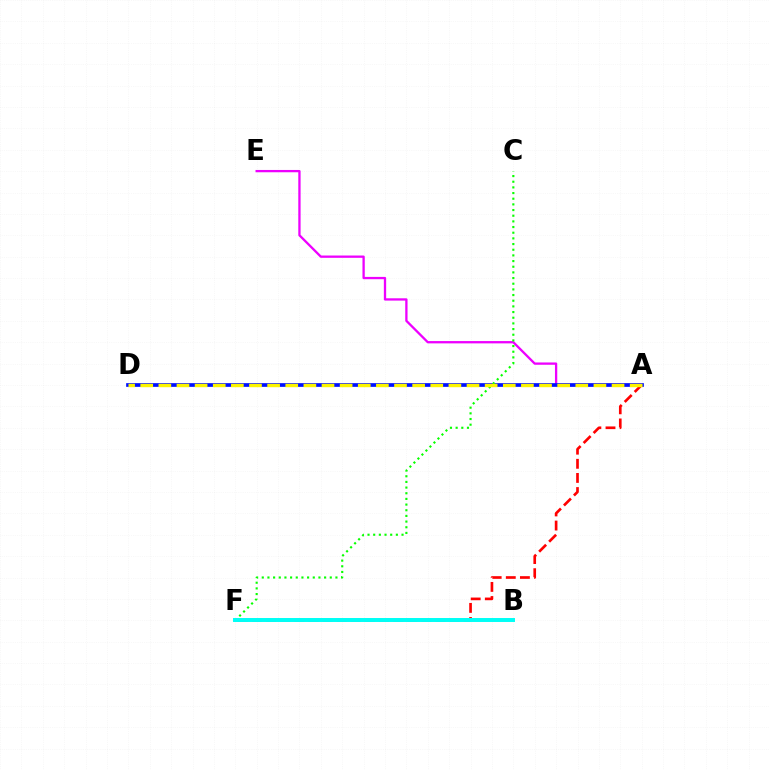{('A', 'E'): [{'color': '#ee00ff', 'line_style': 'solid', 'thickness': 1.66}], ('A', 'D'): [{'color': '#0010ff', 'line_style': 'solid', 'thickness': 2.66}, {'color': '#fcf500', 'line_style': 'dashed', 'thickness': 2.46}], ('C', 'F'): [{'color': '#08ff00', 'line_style': 'dotted', 'thickness': 1.54}], ('A', 'F'): [{'color': '#ff0000', 'line_style': 'dashed', 'thickness': 1.92}], ('B', 'F'): [{'color': '#00fff6', 'line_style': 'solid', 'thickness': 2.85}]}